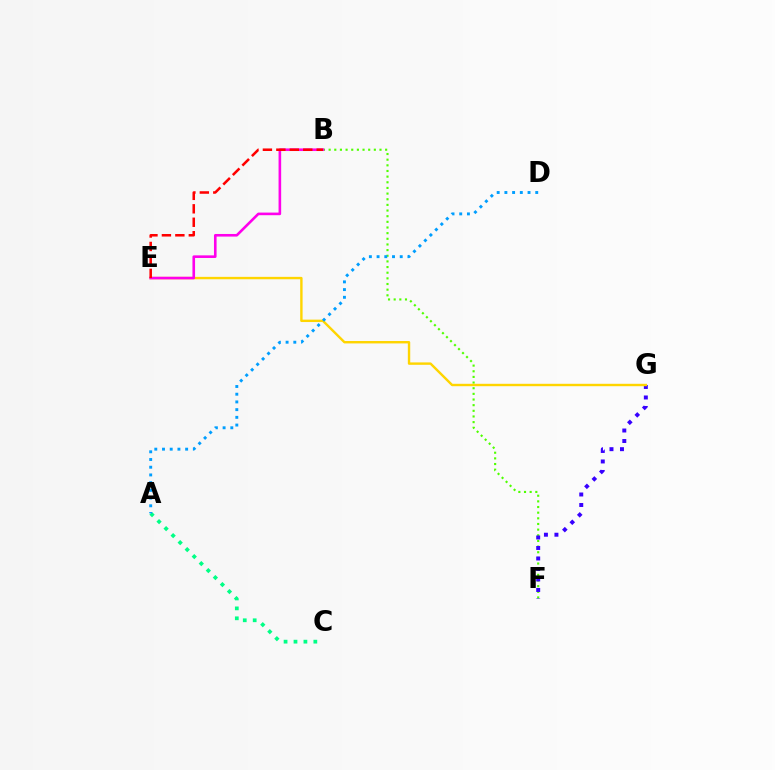{('A', 'C'): [{'color': '#00ff86', 'line_style': 'dotted', 'thickness': 2.7}], ('B', 'F'): [{'color': '#4fff00', 'line_style': 'dotted', 'thickness': 1.54}], ('F', 'G'): [{'color': '#3700ff', 'line_style': 'dotted', 'thickness': 2.85}], ('E', 'G'): [{'color': '#ffd500', 'line_style': 'solid', 'thickness': 1.73}], ('B', 'E'): [{'color': '#ff00ed', 'line_style': 'solid', 'thickness': 1.88}, {'color': '#ff0000', 'line_style': 'dashed', 'thickness': 1.83}], ('A', 'D'): [{'color': '#009eff', 'line_style': 'dotted', 'thickness': 2.1}]}